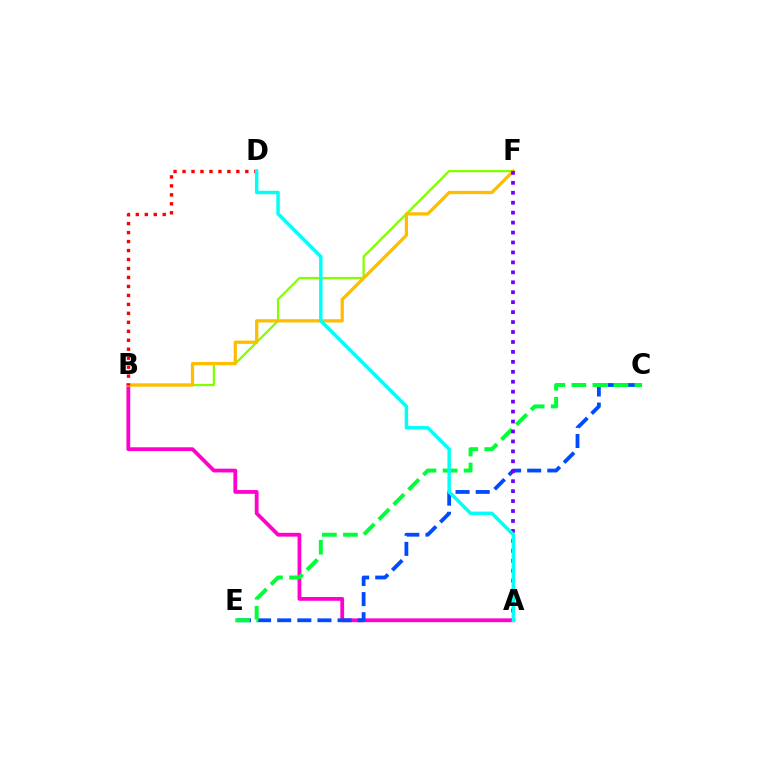{('A', 'B'): [{'color': '#ff00cf', 'line_style': 'solid', 'thickness': 2.73}], ('C', 'E'): [{'color': '#004bff', 'line_style': 'dashed', 'thickness': 2.73}, {'color': '#00ff39', 'line_style': 'dashed', 'thickness': 2.86}], ('B', 'F'): [{'color': '#84ff00', 'line_style': 'solid', 'thickness': 1.64}, {'color': '#ffbd00', 'line_style': 'solid', 'thickness': 2.35}], ('A', 'F'): [{'color': '#7200ff', 'line_style': 'dotted', 'thickness': 2.7}], ('B', 'D'): [{'color': '#ff0000', 'line_style': 'dotted', 'thickness': 2.44}], ('A', 'D'): [{'color': '#00fff6', 'line_style': 'solid', 'thickness': 2.49}]}